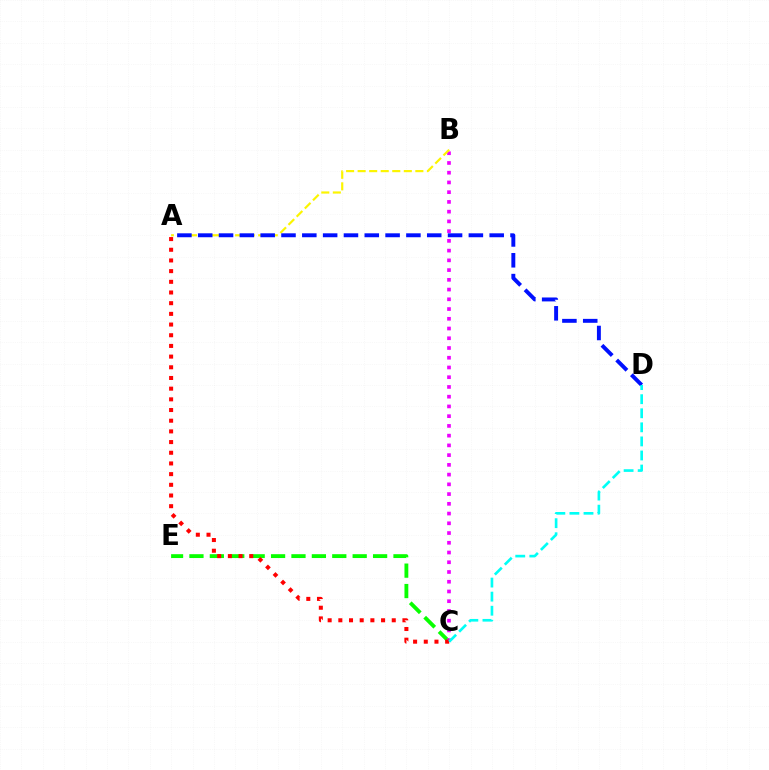{('C', 'E'): [{'color': '#08ff00', 'line_style': 'dashed', 'thickness': 2.77}], ('B', 'C'): [{'color': '#ee00ff', 'line_style': 'dotted', 'thickness': 2.65}], ('A', 'B'): [{'color': '#fcf500', 'line_style': 'dashed', 'thickness': 1.57}], ('A', 'C'): [{'color': '#ff0000', 'line_style': 'dotted', 'thickness': 2.9}], ('A', 'D'): [{'color': '#0010ff', 'line_style': 'dashed', 'thickness': 2.83}], ('C', 'D'): [{'color': '#00fff6', 'line_style': 'dashed', 'thickness': 1.91}]}